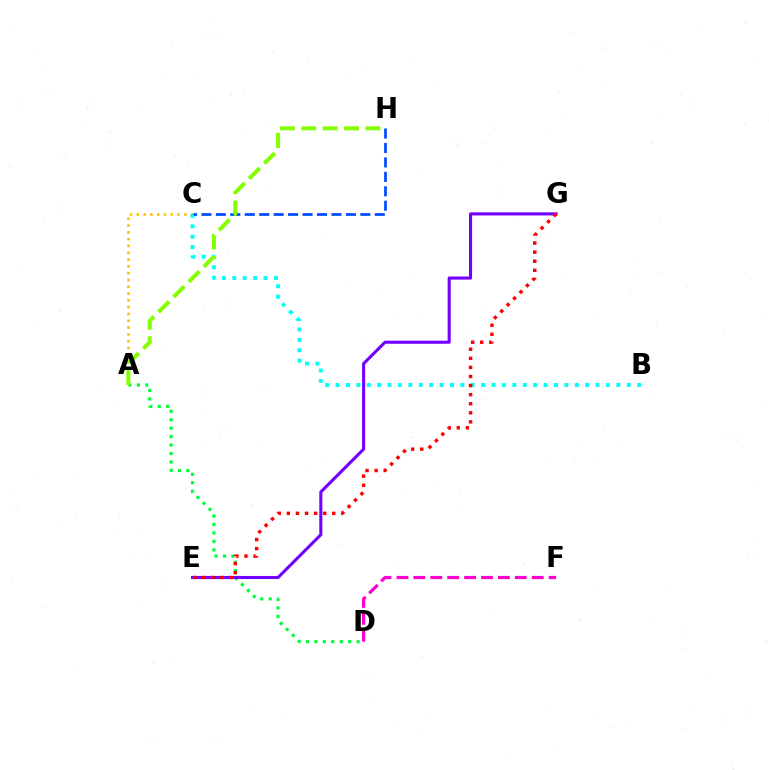{('A', 'D'): [{'color': '#00ff39', 'line_style': 'dotted', 'thickness': 2.29}], ('A', 'C'): [{'color': '#ffbd00', 'line_style': 'dotted', 'thickness': 1.85}], ('B', 'C'): [{'color': '#00fff6', 'line_style': 'dotted', 'thickness': 2.83}], ('C', 'H'): [{'color': '#004bff', 'line_style': 'dashed', 'thickness': 1.96}], ('D', 'F'): [{'color': '#ff00cf', 'line_style': 'dashed', 'thickness': 2.3}], ('A', 'H'): [{'color': '#84ff00', 'line_style': 'dashed', 'thickness': 2.9}], ('E', 'G'): [{'color': '#7200ff', 'line_style': 'solid', 'thickness': 2.21}, {'color': '#ff0000', 'line_style': 'dotted', 'thickness': 2.47}]}